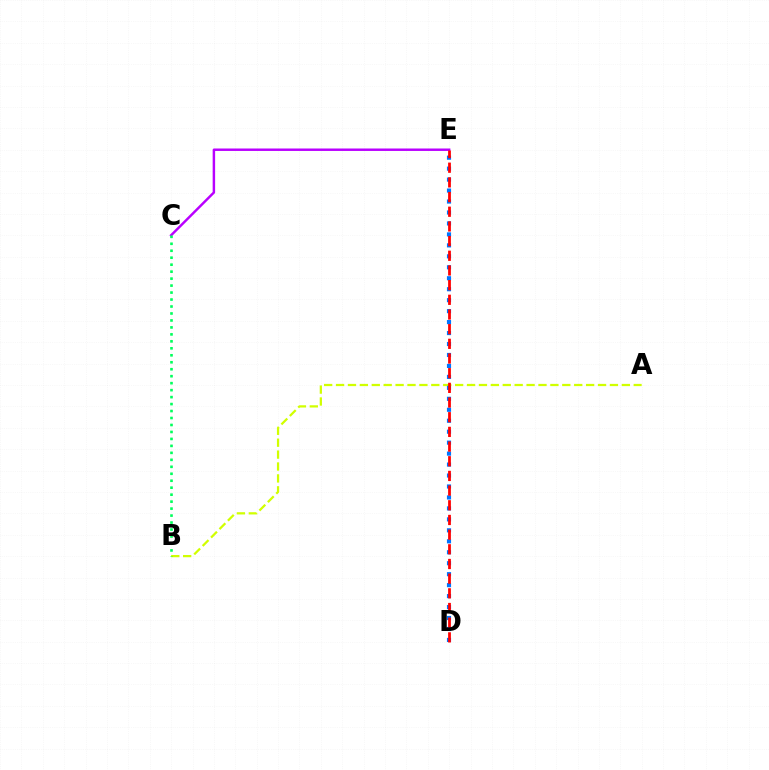{('A', 'B'): [{'color': '#d1ff00', 'line_style': 'dashed', 'thickness': 1.62}], ('C', 'E'): [{'color': '#b900ff', 'line_style': 'solid', 'thickness': 1.77}], ('D', 'E'): [{'color': '#0074ff', 'line_style': 'dotted', 'thickness': 2.98}, {'color': '#ff0000', 'line_style': 'dashed', 'thickness': 1.99}], ('B', 'C'): [{'color': '#00ff5c', 'line_style': 'dotted', 'thickness': 1.89}]}